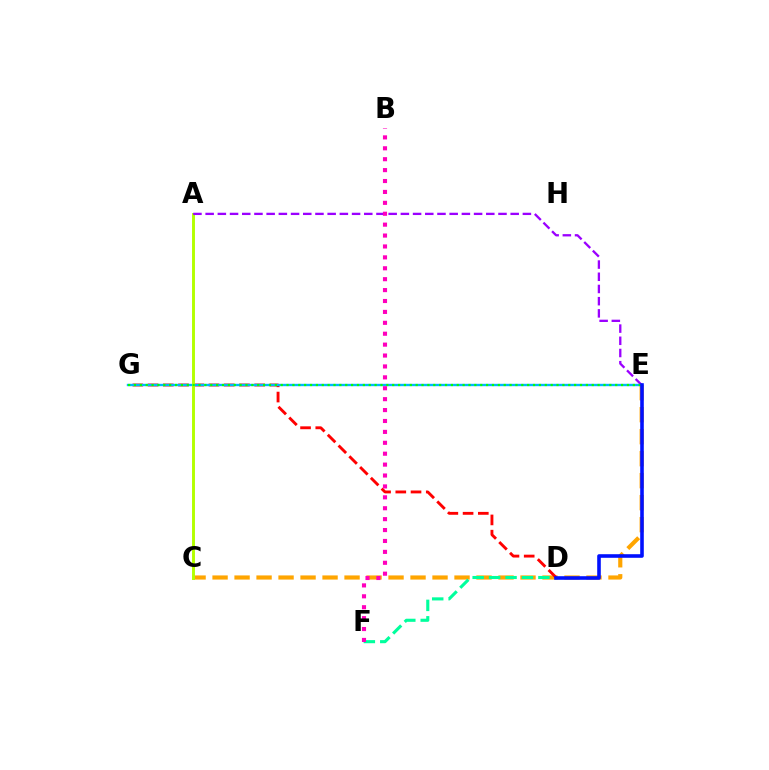{('C', 'E'): [{'color': '#ffa500', 'line_style': 'dashed', 'thickness': 2.99}], ('D', 'F'): [{'color': '#00ff9d', 'line_style': 'dashed', 'thickness': 2.23}], ('D', 'G'): [{'color': '#ff0000', 'line_style': 'dashed', 'thickness': 2.07}], ('E', 'G'): [{'color': '#00b5ff', 'line_style': 'solid', 'thickness': 1.71}, {'color': '#08ff00', 'line_style': 'dotted', 'thickness': 1.59}], ('A', 'C'): [{'color': '#b3ff00', 'line_style': 'solid', 'thickness': 2.1}], ('A', 'E'): [{'color': '#9b00ff', 'line_style': 'dashed', 'thickness': 1.66}], ('D', 'E'): [{'color': '#0010ff', 'line_style': 'solid', 'thickness': 2.59}], ('B', 'F'): [{'color': '#ff00bd', 'line_style': 'dotted', 'thickness': 2.96}]}